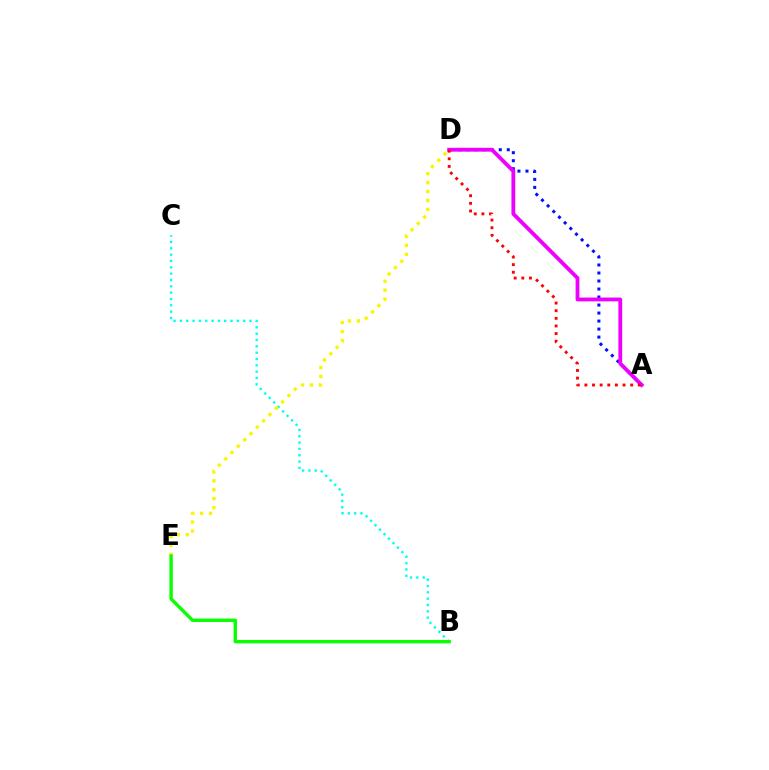{('A', 'D'): [{'color': '#0010ff', 'line_style': 'dotted', 'thickness': 2.18}, {'color': '#ee00ff', 'line_style': 'solid', 'thickness': 2.74}, {'color': '#ff0000', 'line_style': 'dotted', 'thickness': 2.07}], ('B', 'C'): [{'color': '#00fff6', 'line_style': 'dotted', 'thickness': 1.72}], ('D', 'E'): [{'color': '#fcf500', 'line_style': 'dotted', 'thickness': 2.43}], ('B', 'E'): [{'color': '#08ff00', 'line_style': 'solid', 'thickness': 2.43}]}